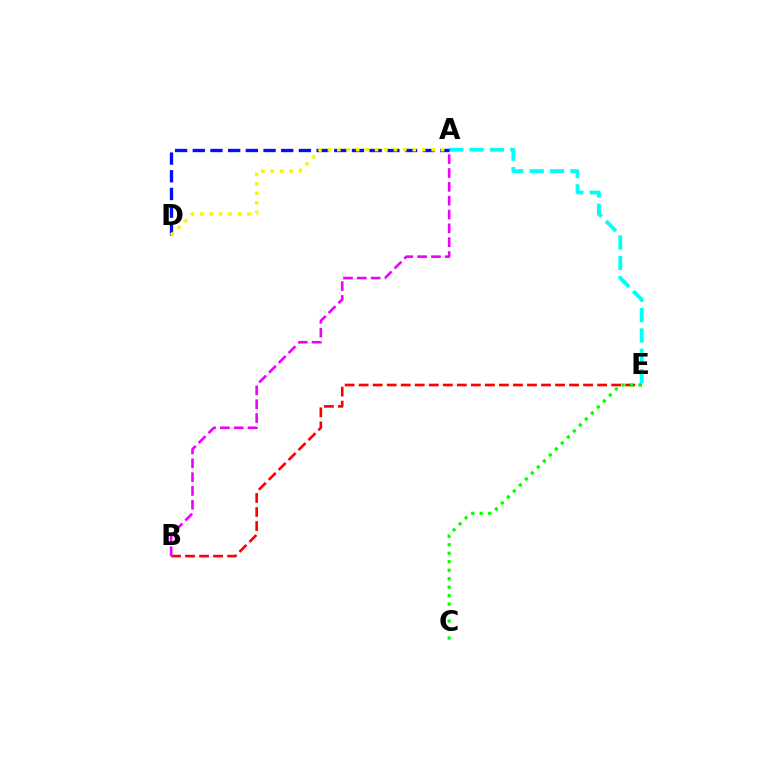{('A', 'E'): [{'color': '#00fff6', 'line_style': 'dashed', 'thickness': 2.77}], ('B', 'E'): [{'color': '#ff0000', 'line_style': 'dashed', 'thickness': 1.91}], ('A', 'B'): [{'color': '#ee00ff', 'line_style': 'dashed', 'thickness': 1.88}], ('C', 'E'): [{'color': '#08ff00', 'line_style': 'dotted', 'thickness': 2.3}], ('A', 'D'): [{'color': '#0010ff', 'line_style': 'dashed', 'thickness': 2.4}, {'color': '#fcf500', 'line_style': 'dotted', 'thickness': 2.56}]}